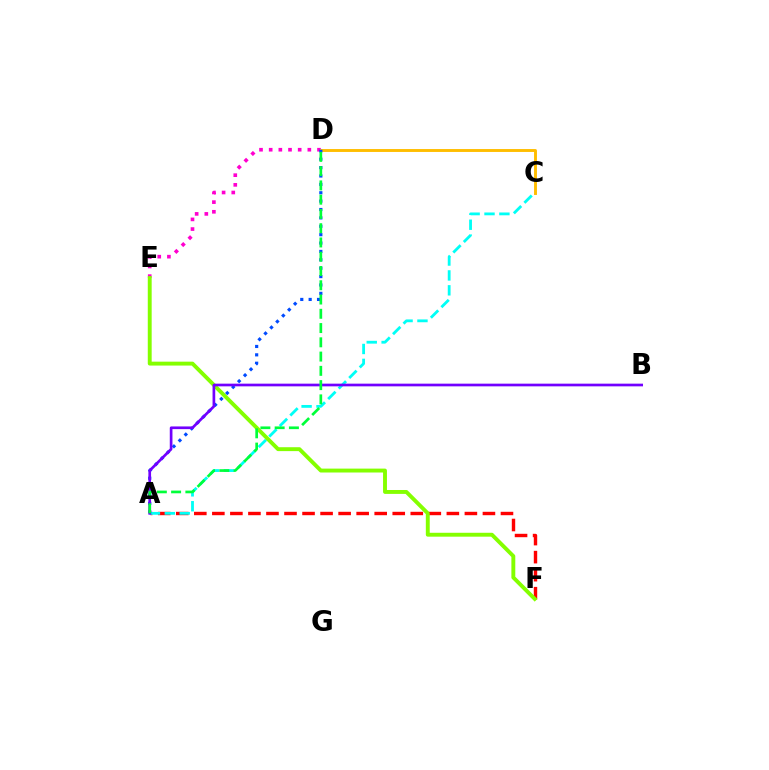{('A', 'F'): [{'color': '#ff0000', 'line_style': 'dashed', 'thickness': 2.45}], ('D', 'E'): [{'color': '#ff00cf', 'line_style': 'dotted', 'thickness': 2.63}], ('A', 'C'): [{'color': '#00fff6', 'line_style': 'dashed', 'thickness': 2.02}], ('E', 'F'): [{'color': '#84ff00', 'line_style': 'solid', 'thickness': 2.81}], ('C', 'D'): [{'color': '#ffbd00', 'line_style': 'solid', 'thickness': 2.09}], ('A', 'D'): [{'color': '#004bff', 'line_style': 'dotted', 'thickness': 2.28}, {'color': '#00ff39', 'line_style': 'dashed', 'thickness': 1.94}], ('A', 'B'): [{'color': '#7200ff', 'line_style': 'solid', 'thickness': 1.93}]}